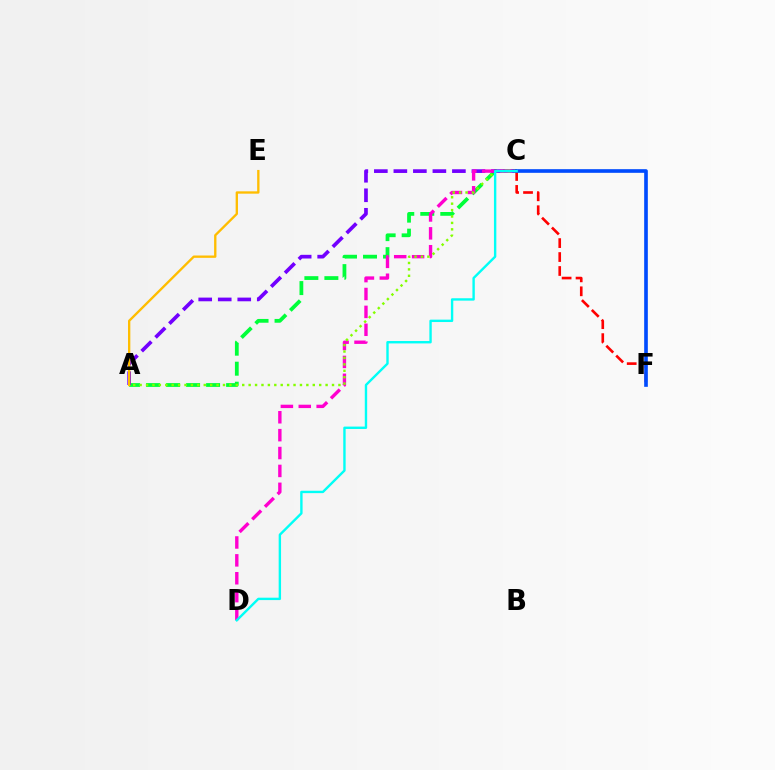{('A', 'C'): [{'color': '#00ff39', 'line_style': 'dashed', 'thickness': 2.72}, {'color': '#7200ff', 'line_style': 'dashed', 'thickness': 2.65}, {'color': '#84ff00', 'line_style': 'dotted', 'thickness': 1.74}], ('A', 'E'): [{'color': '#ffbd00', 'line_style': 'solid', 'thickness': 1.68}], ('C', 'D'): [{'color': '#ff00cf', 'line_style': 'dashed', 'thickness': 2.43}, {'color': '#00fff6', 'line_style': 'solid', 'thickness': 1.72}], ('C', 'F'): [{'color': '#ff0000', 'line_style': 'dashed', 'thickness': 1.89}, {'color': '#004bff', 'line_style': 'solid', 'thickness': 2.63}]}